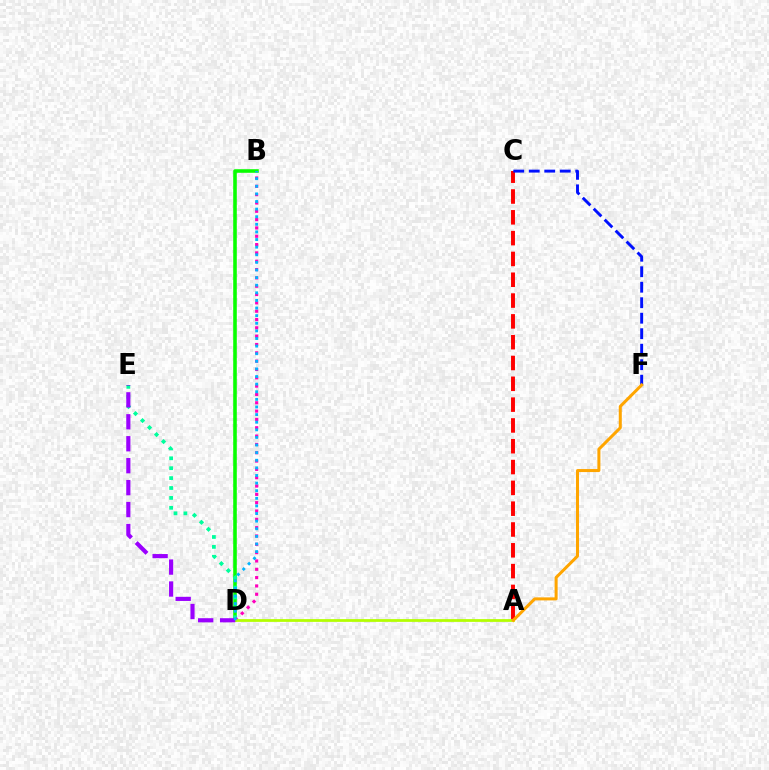{('B', 'D'): [{'color': '#08ff00', 'line_style': 'solid', 'thickness': 2.58}, {'color': '#ff00bd', 'line_style': 'dotted', 'thickness': 2.26}, {'color': '#00b5ff', 'line_style': 'dotted', 'thickness': 2.07}], ('A', 'C'): [{'color': '#ff0000', 'line_style': 'dashed', 'thickness': 2.83}], ('D', 'E'): [{'color': '#00ff9d', 'line_style': 'dotted', 'thickness': 2.69}, {'color': '#9b00ff', 'line_style': 'dashed', 'thickness': 2.98}], ('A', 'D'): [{'color': '#b3ff00', 'line_style': 'solid', 'thickness': 1.98}], ('C', 'F'): [{'color': '#0010ff', 'line_style': 'dashed', 'thickness': 2.11}], ('A', 'F'): [{'color': '#ffa500', 'line_style': 'solid', 'thickness': 2.18}]}